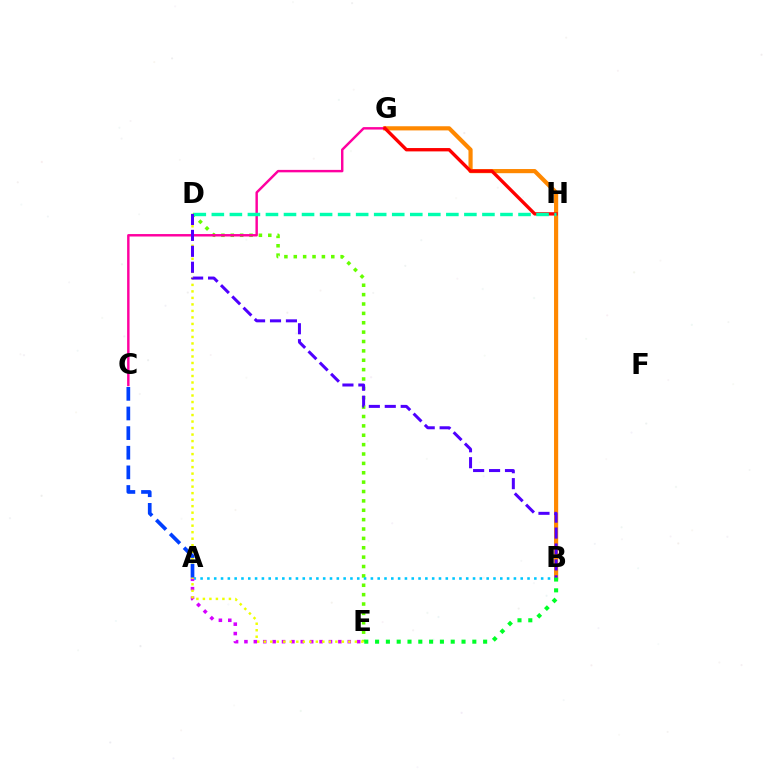{('D', 'E'): [{'color': '#66ff00', 'line_style': 'dotted', 'thickness': 2.55}, {'color': '#eeff00', 'line_style': 'dotted', 'thickness': 1.77}], ('B', 'G'): [{'color': '#ff8800', 'line_style': 'solid', 'thickness': 3.0}], ('A', 'B'): [{'color': '#00c7ff', 'line_style': 'dotted', 'thickness': 1.85}], ('A', 'E'): [{'color': '#d600ff', 'line_style': 'dotted', 'thickness': 2.55}], ('C', 'G'): [{'color': '#ff00a0', 'line_style': 'solid', 'thickness': 1.76}], ('G', 'H'): [{'color': '#ff0000', 'line_style': 'solid', 'thickness': 2.41}], ('D', 'H'): [{'color': '#00ffaf', 'line_style': 'dashed', 'thickness': 2.45}], ('A', 'C'): [{'color': '#003fff', 'line_style': 'dashed', 'thickness': 2.67}], ('B', 'E'): [{'color': '#00ff27', 'line_style': 'dotted', 'thickness': 2.94}], ('B', 'D'): [{'color': '#4f00ff', 'line_style': 'dashed', 'thickness': 2.16}]}